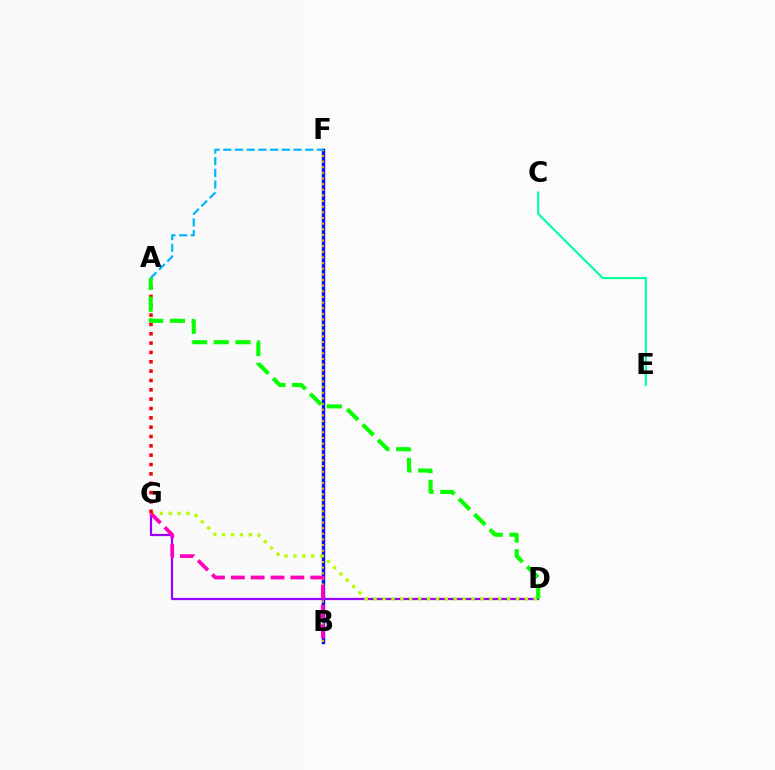{('C', 'E'): [{'color': '#00ff9d', 'line_style': 'solid', 'thickness': 1.51}], ('B', 'F'): [{'color': '#0010ff', 'line_style': 'solid', 'thickness': 2.43}, {'color': '#ffa500', 'line_style': 'dotted', 'thickness': 1.53}], ('D', 'G'): [{'color': '#9b00ff', 'line_style': 'solid', 'thickness': 1.6}, {'color': '#b3ff00', 'line_style': 'dotted', 'thickness': 2.42}], ('B', 'G'): [{'color': '#ff00bd', 'line_style': 'dashed', 'thickness': 2.7}], ('A', 'G'): [{'color': '#ff0000', 'line_style': 'dotted', 'thickness': 2.54}], ('A', 'D'): [{'color': '#08ff00', 'line_style': 'dashed', 'thickness': 2.95}], ('A', 'F'): [{'color': '#00b5ff', 'line_style': 'dashed', 'thickness': 1.59}]}